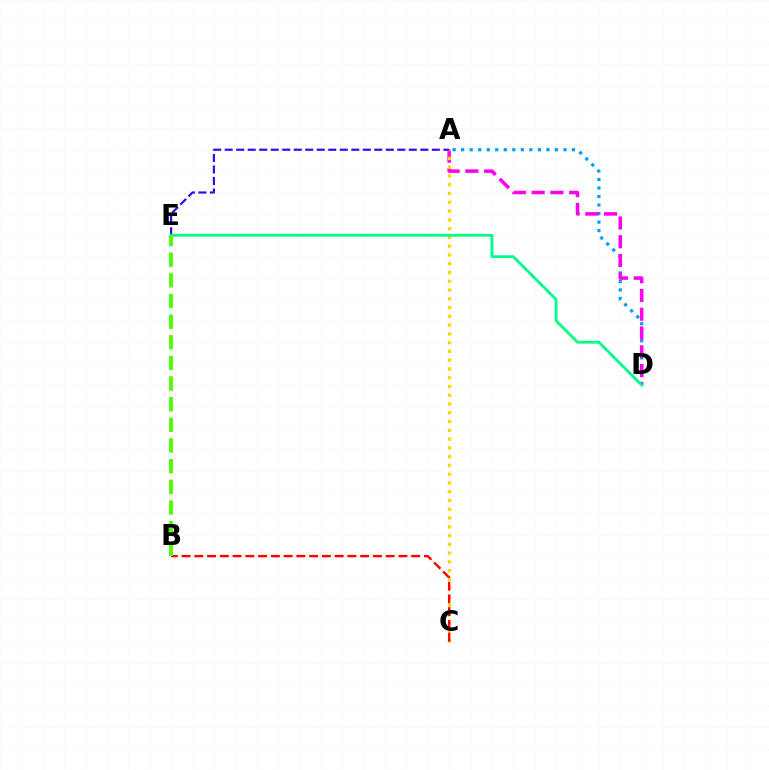{('A', 'D'): [{'color': '#009eff', 'line_style': 'dotted', 'thickness': 2.32}, {'color': '#ff00ed', 'line_style': 'dashed', 'thickness': 2.55}], ('A', 'C'): [{'color': '#ffd500', 'line_style': 'dotted', 'thickness': 2.38}], ('A', 'E'): [{'color': '#3700ff', 'line_style': 'dashed', 'thickness': 1.56}], ('B', 'C'): [{'color': '#ff0000', 'line_style': 'dashed', 'thickness': 1.73}], ('D', 'E'): [{'color': '#00ff86', 'line_style': 'solid', 'thickness': 2.04}], ('B', 'E'): [{'color': '#4fff00', 'line_style': 'dashed', 'thickness': 2.81}]}